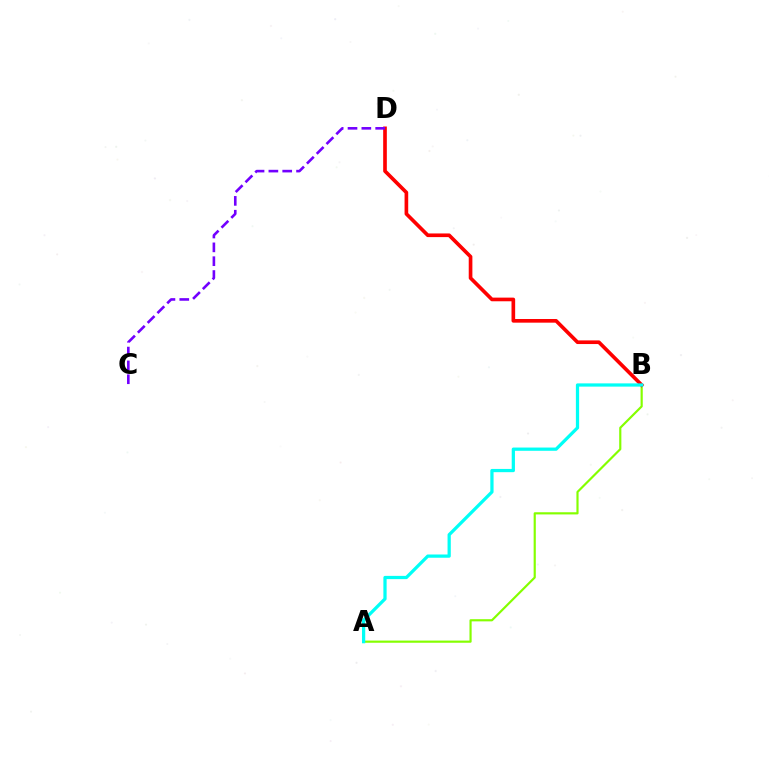{('A', 'B'): [{'color': '#84ff00', 'line_style': 'solid', 'thickness': 1.56}, {'color': '#00fff6', 'line_style': 'solid', 'thickness': 2.34}], ('B', 'D'): [{'color': '#ff0000', 'line_style': 'solid', 'thickness': 2.63}], ('C', 'D'): [{'color': '#7200ff', 'line_style': 'dashed', 'thickness': 1.88}]}